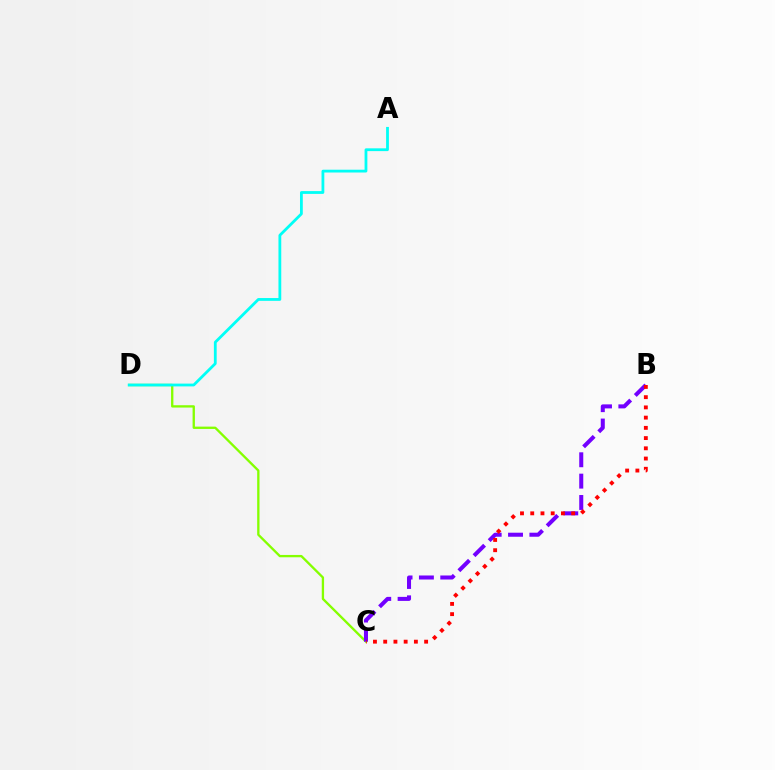{('C', 'D'): [{'color': '#84ff00', 'line_style': 'solid', 'thickness': 1.67}], ('A', 'D'): [{'color': '#00fff6', 'line_style': 'solid', 'thickness': 2.01}], ('B', 'C'): [{'color': '#7200ff', 'line_style': 'dashed', 'thickness': 2.9}, {'color': '#ff0000', 'line_style': 'dotted', 'thickness': 2.78}]}